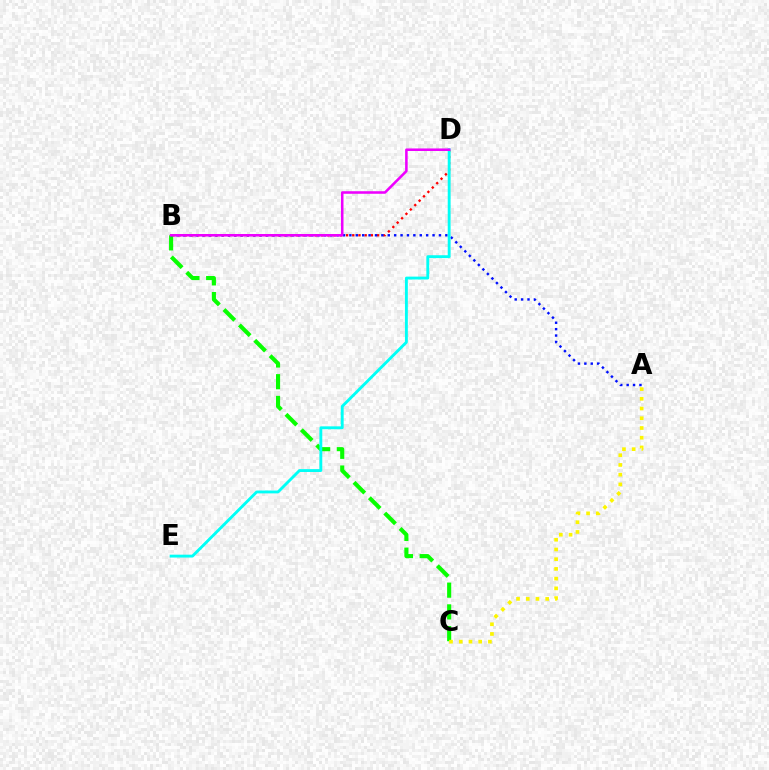{('B', 'D'): [{'color': '#ff0000', 'line_style': 'dotted', 'thickness': 1.69}, {'color': '#ee00ff', 'line_style': 'solid', 'thickness': 1.84}], ('B', 'C'): [{'color': '#08ff00', 'line_style': 'dashed', 'thickness': 2.95}], ('A', 'B'): [{'color': '#0010ff', 'line_style': 'dotted', 'thickness': 1.74}], ('D', 'E'): [{'color': '#00fff6', 'line_style': 'solid', 'thickness': 2.07}], ('A', 'C'): [{'color': '#fcf500', 'line_style': 'dotted', 'thickness': 2.64}]}